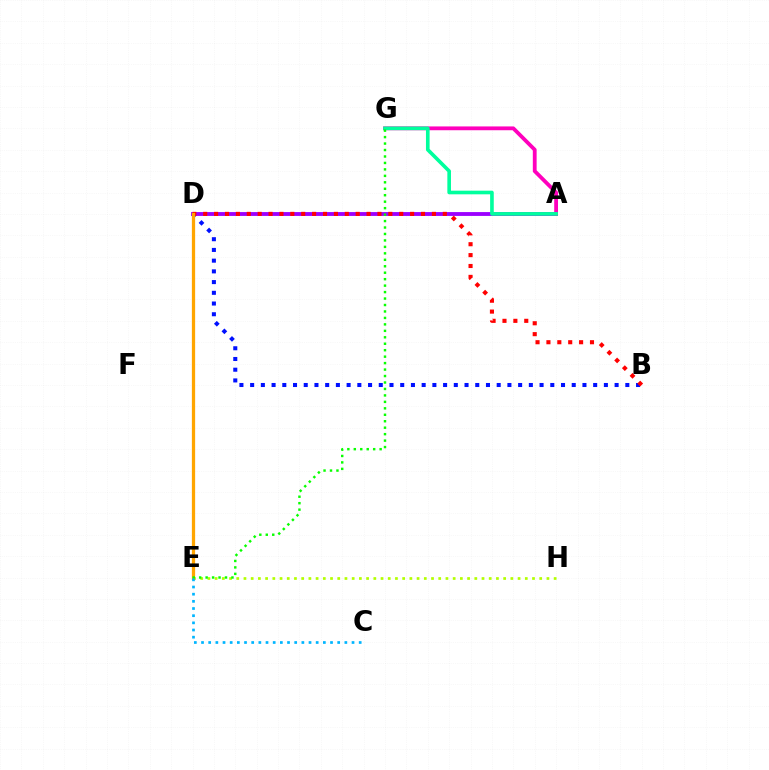{('B', 'D'): [{'color': '#0010ff', 'line_style': 'dotted', 'thickness': 2.91}, {'color': '#ff0000', 'line_style': 'dotted', 'thickness': 2.96}], ('A', 'D'): [{'color': '#9b00ff', 'line_style': 'solid', 'thickness': 2.77}], ('E', 'H'): [{'color': '#b3ff00', 'line_style': 'dotted', 'thickness': 1.96}], ('D', 'E'): [{'color': '#ffa500', 'line_style': 'solid', 'thickness': 2.35}], ('A', 'G'): [{'color': '#ff00bd', 'line_style': 'solid', 'thickness': 2.74}, {'color': '#00ff9d', 'line_style': 'solid', 'thickness': 2.62}], ('E', 'G'): [{'color': '#08ff00', 'line_style': 'dotted', 'thickness': 1.75}], ('C', 'E'): [{'color': '#00b5ff', 'line_style': 'dotted', 'thickness': 1.95}]}